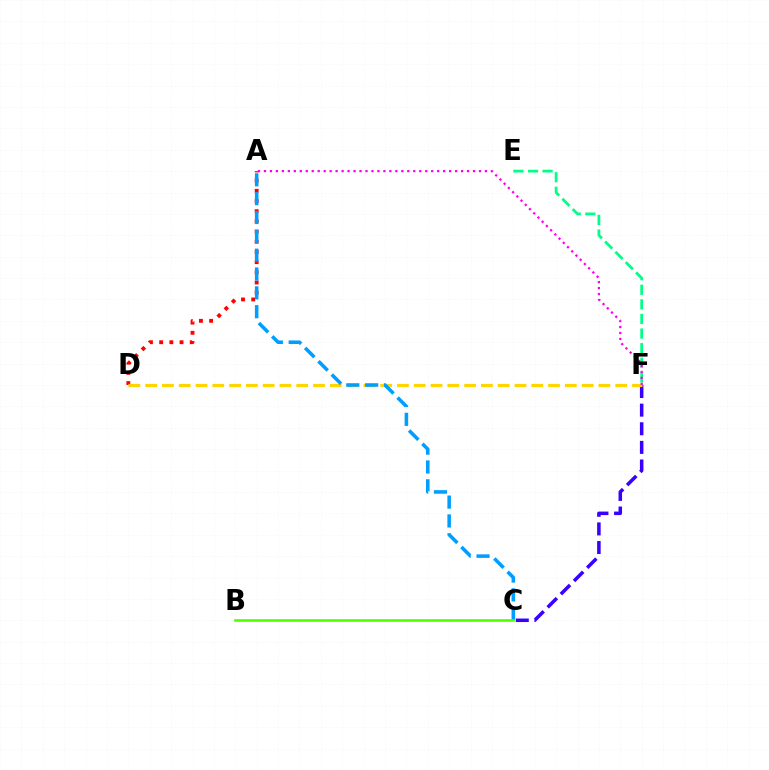{('E', 'F'): [{'color': '#00ff86', 'line_style': 'dashed', 'thickness': 1.98}], ('A', 'D'): [{'color': '#ff0000', 'line_style': 'dotted', 'thickness': 2.77}], ('C', 'F'): [{'color': '#3700ff', 'line_style': 'dashed', 'thickness': 2.53}], ('D', 'F'): [{'color': '#ffd500', 'line_style': 'dashed', 'thickness': 2.28}], ('A', 'C'): [{'color': '#009eff', 'line_style': 'dashed', 'thickness': 2.56}], ('B', 'C'): [{'color': '#4fff00', 'line_style': 'solid', 'thickness': 1.85}], ('A', 'F'): [{'color': '#ff00ed', 'line_style': 'dotted', 'thickness': 1.62}]}